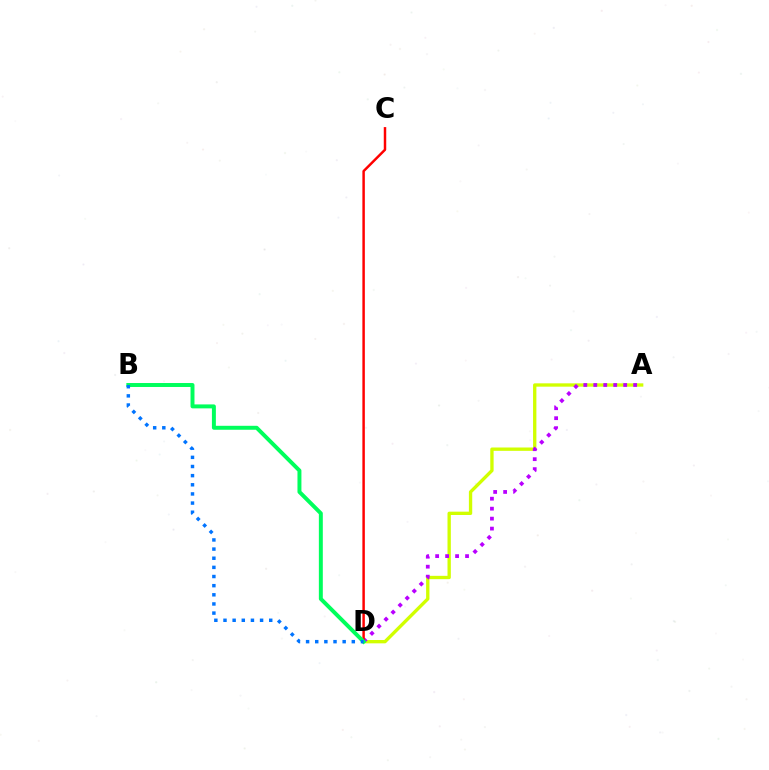{('A', 'D'): [{'color': '#d1ff00', 'line_style': 'solid', 'thickness': 2.4}, {'color': '#b900ff', 'line_style': 'dotted', 'thickness': 2.71}], ('C', 'D'): [{'color': '#ff0000', 'line_style': 'solid', 'thickness': 1.78}], ('B', 'D'): [{'color': '#00ff5c', 'line_style': 'solid', 'thickness': 2.85}, {'color': '#0074ff', 'line_style': 'dotted', 'thickness': 2.48}]}